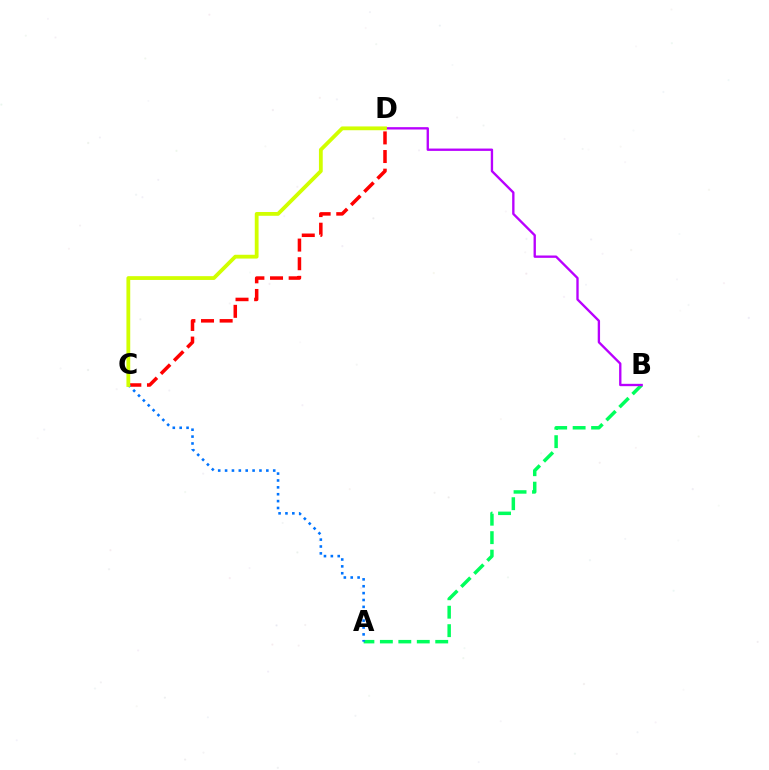{('C', 'D'): [{'color': '#ff0000', 'line_style': 'dashed', 'thickness': 2.53}, {'color': '#d1ff00', 'line_style': 'solid', 'thickness': 2.73}], ('A', 'B'): [{'color': '#00ff5c', 'line_style': 'dashed', 'thickness': 2.51}], ('A', 'C'): [{'color': '#0074ff', 'line_style': 'dotted', 'thickness': 1.87}], ('B', 'D'): [{'color': '#b900ff', 'line_style': 'solid', 'thickness': 1.69}]}